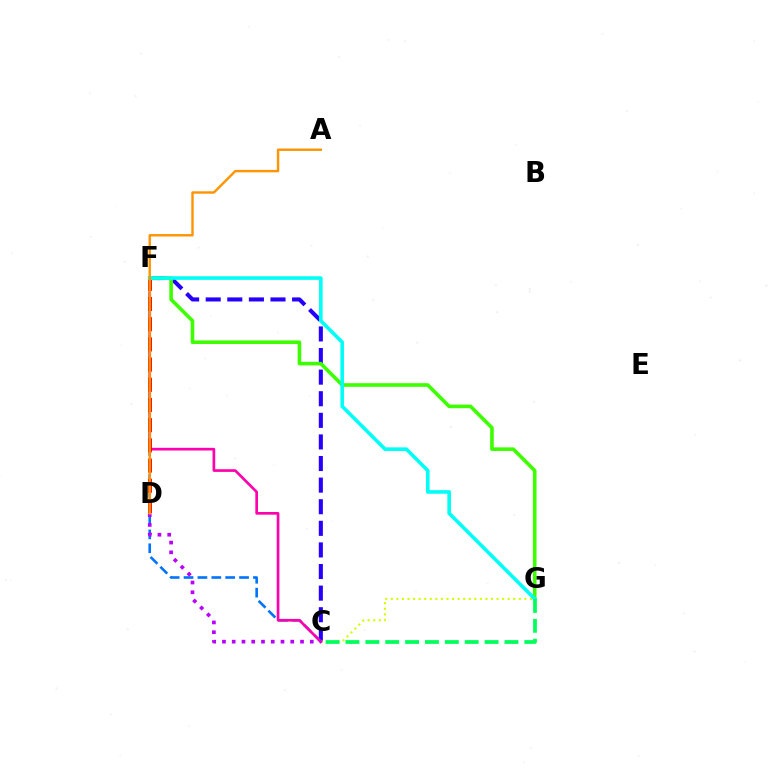{('C', 'F'): [{'color': '#2500ff', 'line_style': 'dashed', 'thickness': 2.93}, {'color': '#0074ff', 'line_style': 'dashed', 'thickness': 1.89}, {'color': '#ff00ac', 'line_style': 'solid', 'thickness': 1.93}], ('C', 'G'): [{'color': '#d1ff00', 'line_style': 'dotted', 'thickness': 1.51}, {'color': '#00ff5c', 'line_style': 'dashed', 'thickness': 2.7}], ('D', 'F'): [{'color': '#ff0000', 'line_style': 'dashed', 'thickness': 2.74}], ('F', 'G'): [{'color': '#3dff00', 'line_style': 'solid', 'thickness': 2.59}, {'color': '#00fff6', 'line_style': 'solid', 'thickness': 2.6}], ('C', 'D'): [{'color': '#b900ff', 'line_style': 'dotted', 'thickness': 2.65}], ('A', 'D'): [{'color': '#ff9400', 'line_style': 'solid', 'thickness': 1.75}]}